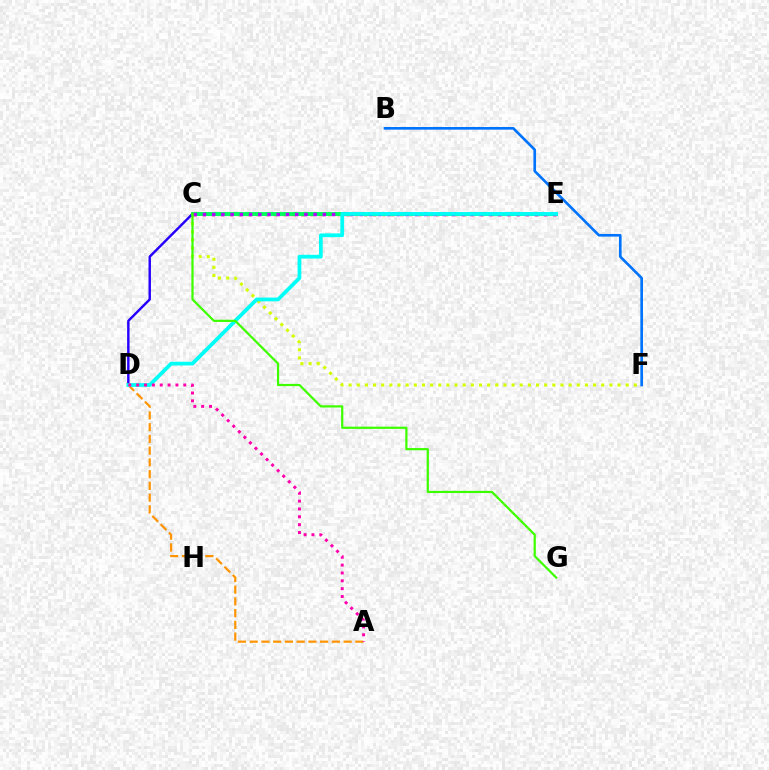{('C', 'F'): [{'color': '#d1ff00', 'line_style': 'dotted', 'thickness': 2.21}], ('C', 'E'): [{'color': '#ff0000', 'line_style': 'dotted', 'thickness': 2.44}, {'color': '#00ff5c', 'line_style': 'solid', 'thickness': 2.82}, {'color': '#b900ff', 'line_style': 'dotted', 'thickness': 2.51}], ('C', 'D'): [{'color': '#2500ff', 'line_style': 'solid', 'thickness': 1.75}], ('A', 'D'): [{'color': '#ff9400', 'line_style': 'dashed', 'thickness': 1.59}, {'color': '#ff00ac', 'line_style': 'dotted', 'thickness': 2.13}], ('D', 'E'): [{'color': '#00fff6', 'line_style': 'solid', 'thickness': 2.7}], ('B', 'F'): [{'color': '#0074ff', 'line_style': 'solid', 'thickness': 1.91}], ('C', 'G'): [{'color': '#3dff00', 'line_style': 'solid', 'thickness': 1.59}]}